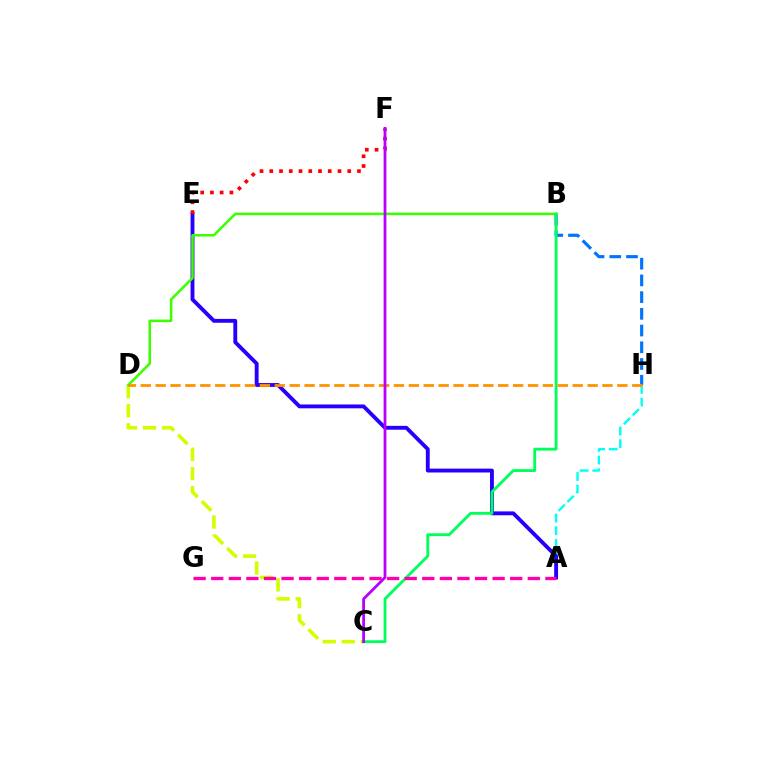{('C', 'D'): [{'color': '#d1ff00', 'line_style': 'dashed', 'thickness': 2.59}], ('A', 'H'): [{'color': '#00fff6', 'line_style': 'dashed', 'thickness': 1.71}], ('A', 'E'): [{'color': '#2500ff', 'line_style': 'solid', 'thickness': 2.78}], ('B', 'H'): [{'color': '#0074ff', 'line_style': 'dashed', 'thickness': 2.27}], ('E', 'F'): [{'color': '#ff0000', 'line_style': 'dotted', 'thickness': 2.65}], ('B', 'D'): [{'color': '#3dff00', 'line_style': 'solid', 'thickness': 1.84}], ('B', 'C'): [{'color': '#00ff5c', 'line_style': 'solid', 'thickness': 2.05}], ('D', 'H'): [{'color': '#ff9400', 'line_style': 'dashed', 'thickness': 2.02}], ('A', 'G'): [{'color': '#ff00ac', 'line_style': 'dashed', 'thickness': 2.39}], ('C', 'F'): [{'color': '#b900ff', 'line_style': 'solid', 'thickness': 2.01}]}